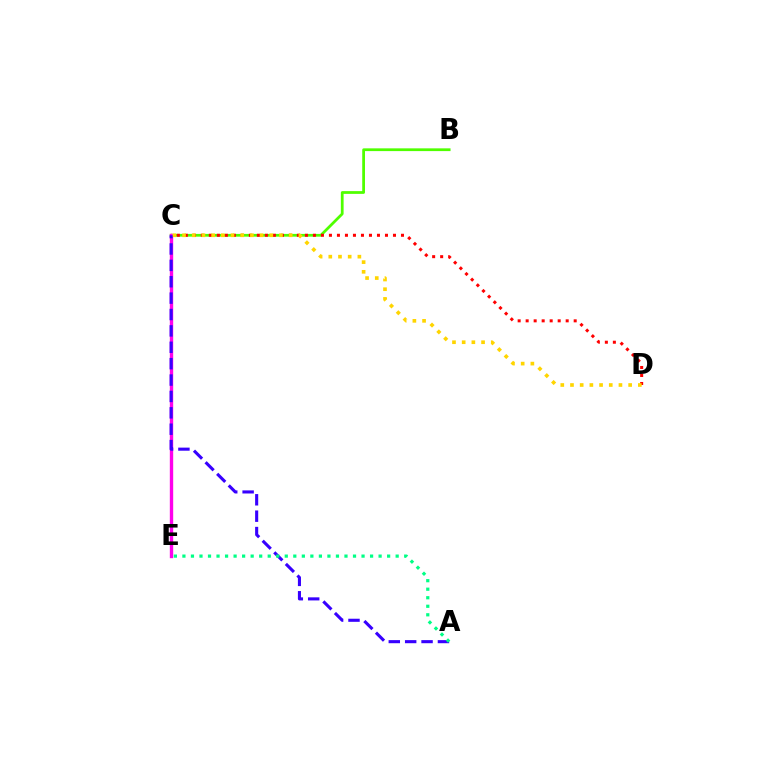{('B', 'C'): [{'color': '#4fff00', 'line_style': 'solid', 'thickness': 1.99}], ('C', 'E'): [{'color': '#009eff', 'line_style': 'solid', 'thickness': 1.83}, {'color': '#ff00ed', 'line_style': 'solid', 'thickness': 2.42}], ('C', 'D'): [{'color': '#ff0000', 'line_style': 'dotted', 'thickness': 2.18}, {'color': '#ffd500', 'line_style': 'dotted', 'thickness': 2.63}], ('A', 'C'): [{'color': '#3700ff', 'line_style': 'dashed', 'thickness': 2.23}], ('A', 'E'): [{'color': '#00ff86', 'line_style': 'dotted', 'thickness': 2.32}]}